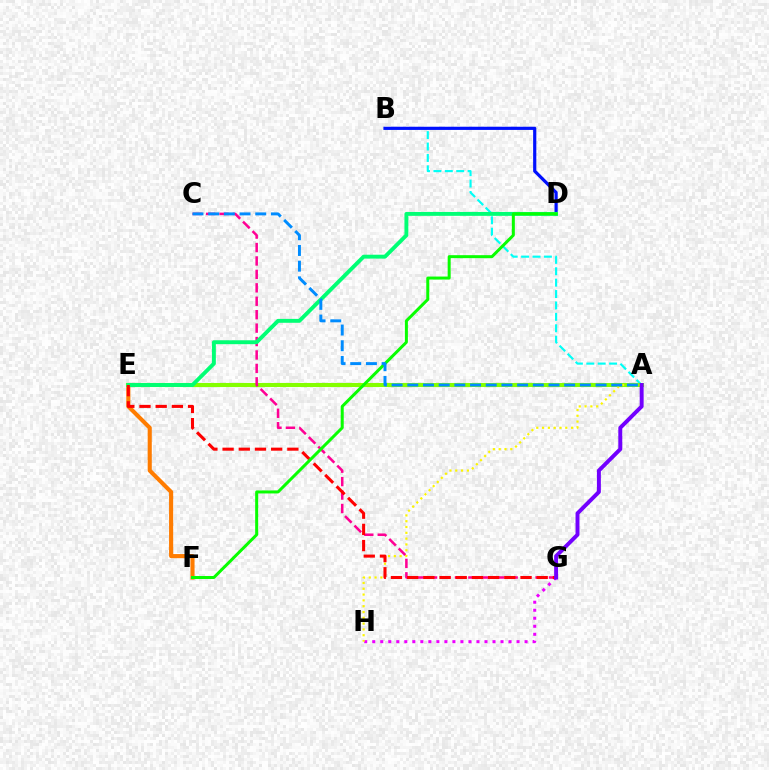{('A', 'B'): [{'color': '#00fff6', 'line_style': 'dashed', 'thickness': 1.55}], ('E', 'F'): [{'color': '#ff7c00', 'line_style': 'solid', 'thickness': 2.96}], ('A', 'E'): [{'color': '#84ff00', 'line_style': 'solid', 'thickness': 2.93}], ('G', 'H'): [{'color': '#ee00ff', 'line_style': 'dotted', 'thickness': 2.18}], ('B', 'D'): [{'color': '#0010ff', 'line_style': 'solid', 'thickness': 2.29}], ('C', 'G'): [{'color': '#ff0094', 'line_style': 'dashed', 'thickness': 1.82}], ('A', 'H'): [{'color': '#fcf500', 'line_style': 'dotted', 'thickness': 1.58}], ('D', 'E'): [{'color': '#00ff74', 'line_style': 'solid', 'thickness': 2.81}], ('E', 'G'): [{'color': '#ff0000', 'line_style': 'dashed', 'thickness': 2.2}], ('A', 'G'): [{'color': '#7200ff', 'line_style': 'solid', 'thickness': 2.84}], ('D', 'F'): [{'color': '#08ff00', 'line_style': 'solid', 'thickness': 2.16}], ('A', 'C'): [{'color': '#008cff', 'line_style': 'dashed', 'thickness': 2.13}]}